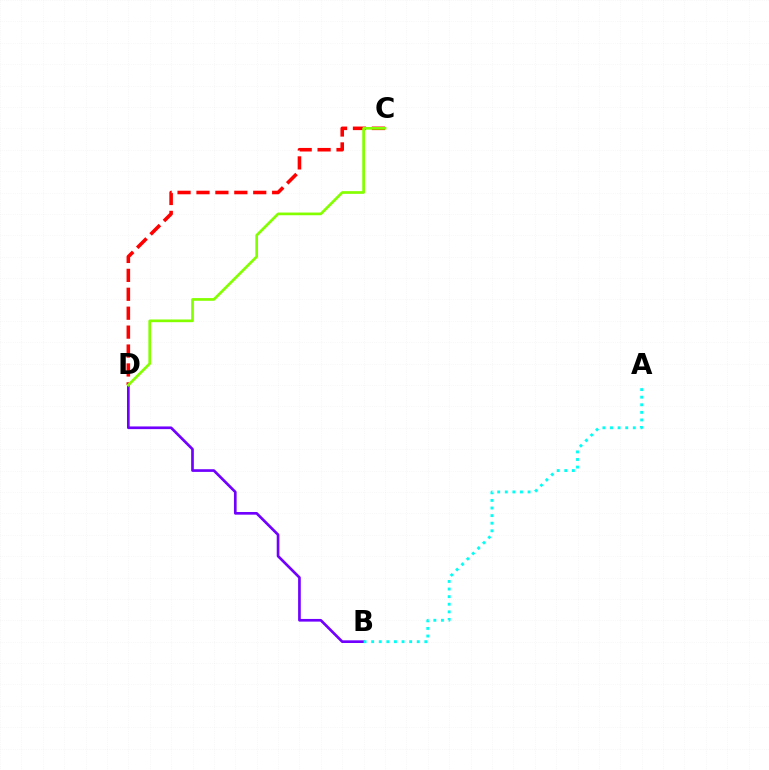{('B', 'D'): [{'color': '#7200ff', 'line_style': 'solid', 'thickness': 1.93}], ('C', 'D'): [{'color': '#ff0000', 'line_style': 'dashed', 'thickness': 2.57}, {'color': '#84ff00', 'line_style': 'solid', 'thickness': 1.94}], ('A', 'B'): [{'color': '#00fff6', 'line_style': 'dotted', 'thickness': 2.06}]}